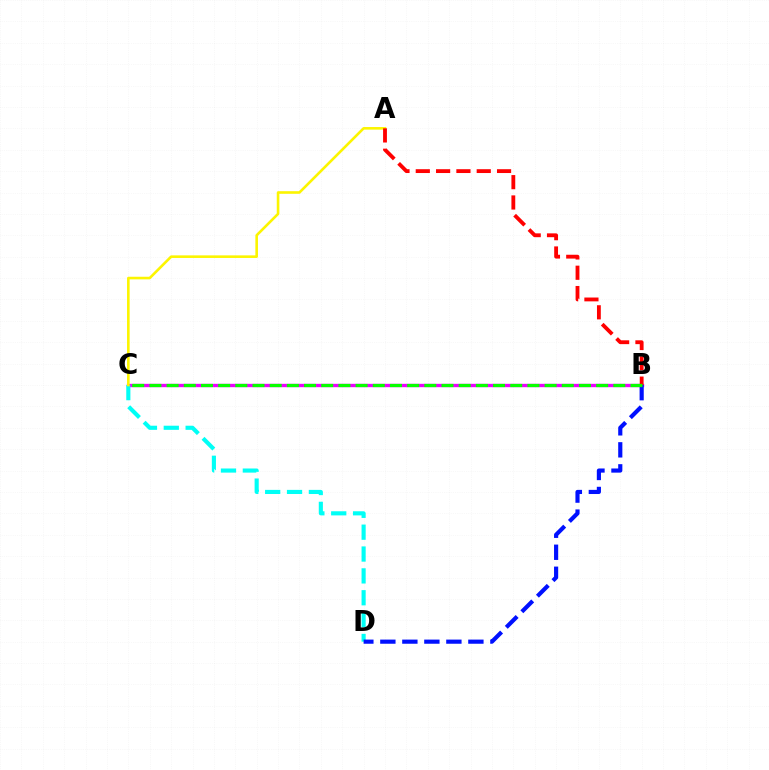{('B', 'C'): [{'color': '#ee00ff', 'line_style': 'solid', 'thickness': 2.41}, {'color': '#08ff00', 'line_style': 'dashed', 'thickness': 2.33}], ('C', 'D'): [{'color': '#00fff6', 'line_style': 'dashed', 'thickness': 2.97}], ('B', 'D'): [{'color': '#0010ff', 'line_style': 'dashed', 'thickness': 2.99}], ('A', 'C'): [{'color': '#fcf500', 'line_style': 'solid', 'thickness': 1.88}], ('A', 'B'): [{'color': '#ff0000', 'line_style': 'dashed', 'thickness': 2.76}]}